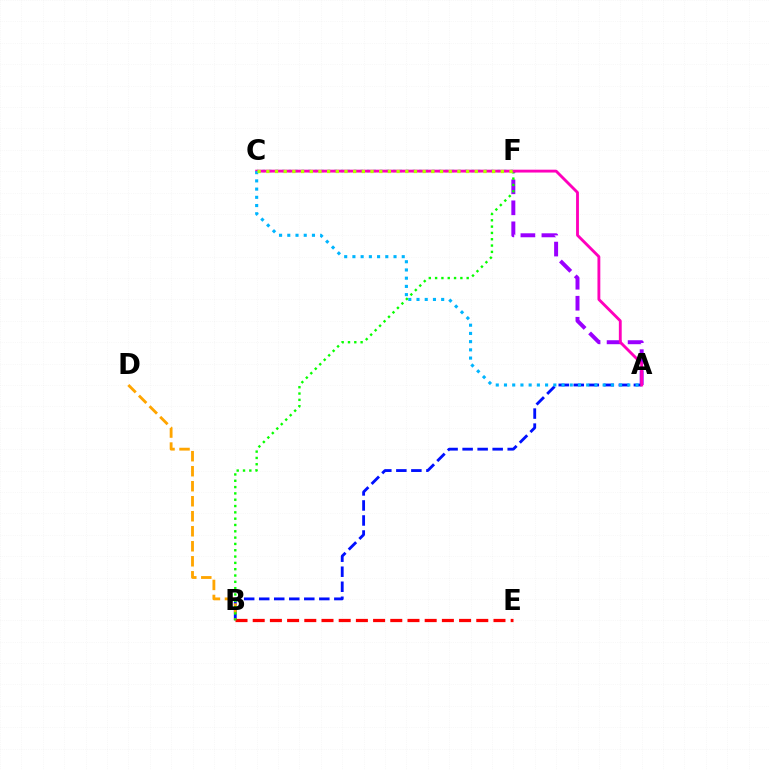{('A', 'F'): [{'color': '#9b00ff', 'line_style': 'dashed', 'thickness': 2.85}], ('C', 'F'): [{'color': '#00ff9d', 'line_style': 'dotted', 'thickness': 1.77}, {'color': '#b3ff00', 'line_style': 'dotted', 'thickness': 2.36}], ('A', 'B'): [{'color': '#0010ff', 'line_style': 'dashed', 'thickness': 2.04}], ('B', 'D'): [{'color': '#ffa500', 'line_style': 'dashed', 'thickness': 2.04}], ('B', 'E'): [{'color': '#ff0000', 'line_style': 'dashed', 'thickness': 2.34}], ('B', 'F'): [{'color': '#08ff00', 'line_style': 'dotted', 'thickness': 1.72}], ('A', 'C'): [{'color': '#ff00bd', 'line_style': 'solid', 'thickness': 2.06}, {'color': '#00b5ff', 'line_style': 'dotted', 'thickness': 2.23}]}